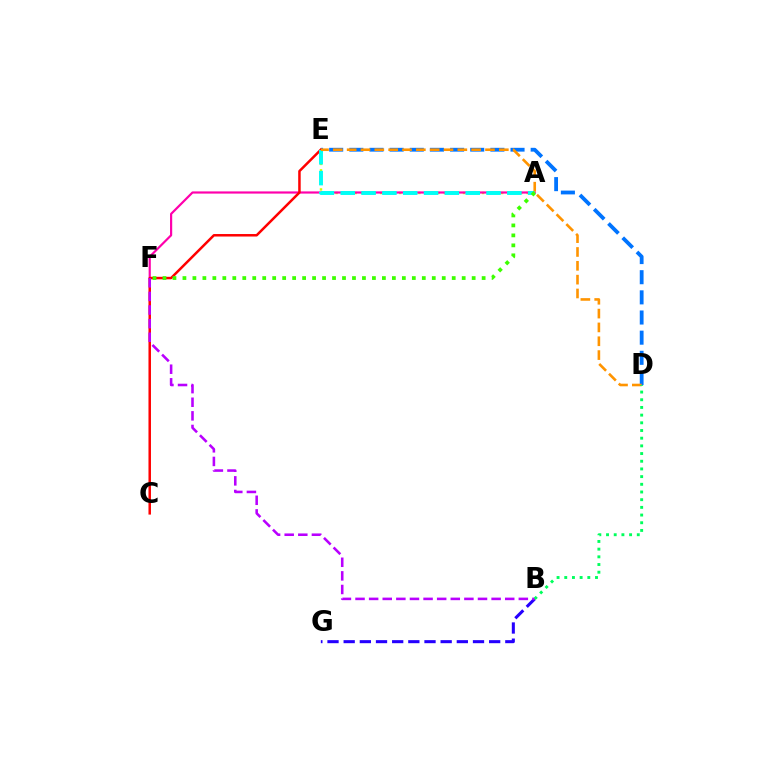{('A', 'E'): [{'color': '#d1ff00', 'line_style': 'dotted', 'thickness': 1.73}, {'color': '#00fff6', 'line_style': 'dashed', 'thickness': 2.83}], ('D', 'E'): [{'color': '#0074ff', 'line_style': 'dashed', 'thickness': 2.74}, {'color': '#ff9400', 'line_style': 'dashed', 'thickness': 1.88}], ('A', 'F'): [{'color': '#ff00ac', 'line_style': 'solid', 'thickness': 1.57}, {'color': '#3dff00', 'line_style': 'dotted', 'thickness': 2.71}], ('C', 'E'): [{'color': '#ff0000', 'line_style': 'solid', 'thickness': 1.8}], ('B', 'G'): [{'color': '#2500ff', 'line_style': 'dashed', 'thickness': 2.2}], ('B', 'F'): [{'color': '#b900ff', 'line_style': 'dashed', 'thickness': 1.85}], ('B', 'D'): [{'color': '#00ff5c', 'line_style': 'dotted', 'thickness': 2.09}]}